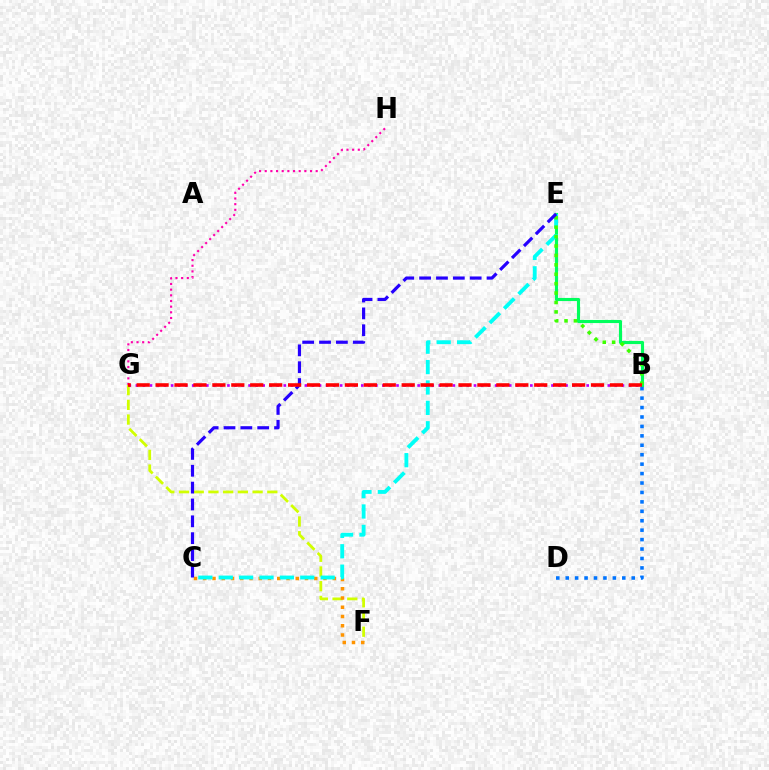{('B', 'E'): [{'color': '#00ff5c', 'line_style': 'solid', 'thickness': 2.24}, {'color': '#3dff00', 'line_style': 'dotted', 'thickness': 2.56}], ('F', 'G'): [{'color': '#d1ff00', 'line_style': 'dashed', 'thickness': 2.0}], ('G', 'H'): [{'color': '#ff00ac', 'line_style': 'dotted', 'thickness': 1.54}], ('C', 'F'): [{'color': '#ff9400', 'line_style': 'dotted', 'thickness': 2.51}], ('C', 'E'): [{'color': '#00fff6', 'line_style': 'dashed', 'thickness': 2.77}, {'color': '#2500ff', 'line_style': 'dashed', 'thickness': 2.29}], ('B', 'G'): [{'color': '#b900ff', 'line_style': 'dotted', 'thickness': 1.91}, {'color': '#ff0000', 'line_style': 'dashed', 'thickness': 2.57}], ('B', 'D'): [{'color': '#0074ff', 'line_style': 'dotted', 'thickness': 2.56}]}